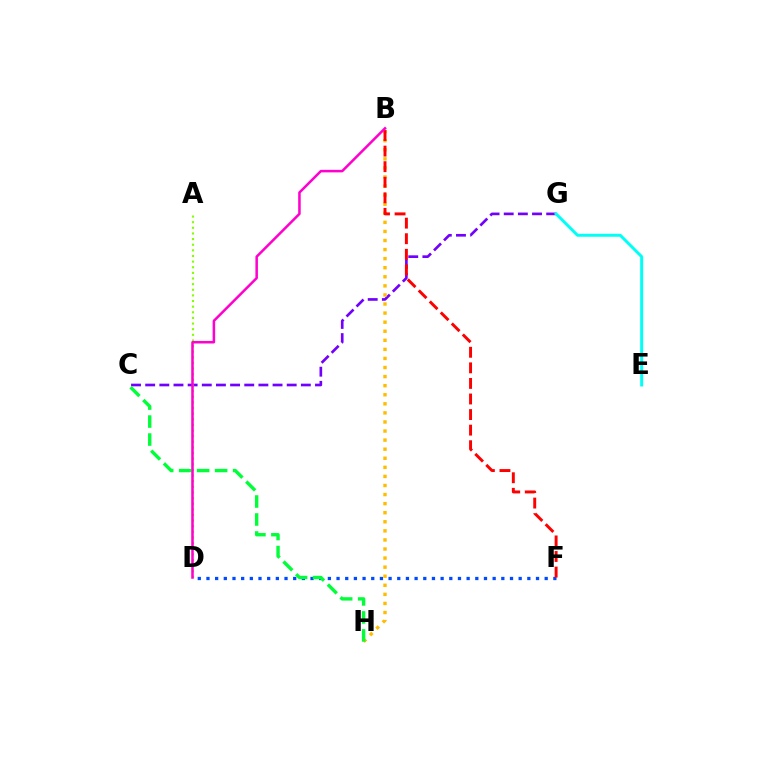{('C', 'G'): [{'color': '#7200ff', 'line_style': 'dashed', 'thickness': 1.92}], ('B', 'H'): [{'color': '#ffbd00', 'line_style': 'dotted', 'thickness': 2.47}], ('D', 'F'): [{'color': '#004bff', 'line_style': 'dotted', 'thickness': 2.36}], ('B', 'F'): [{'color': '#ff0000', 'line_style': 'dashed', 'thickness': 2.12}], ('E', 'G'): [{'color': '#00fff6', 'line_style': 'solid', 'thickness': 2.14}], ('A', 'D'): [{'color': '#84ff00', 'line_style': 'dotted', 'thickness': 1.53}], ('C', 'H'): [{'color': '#00ff39', 'line_style': 'dashed', 'thickness': 2.44}], ('B', 'D'): [{'color': '#ff00cf', 'line_style': 'solid', 'thickness': 1.82}]}